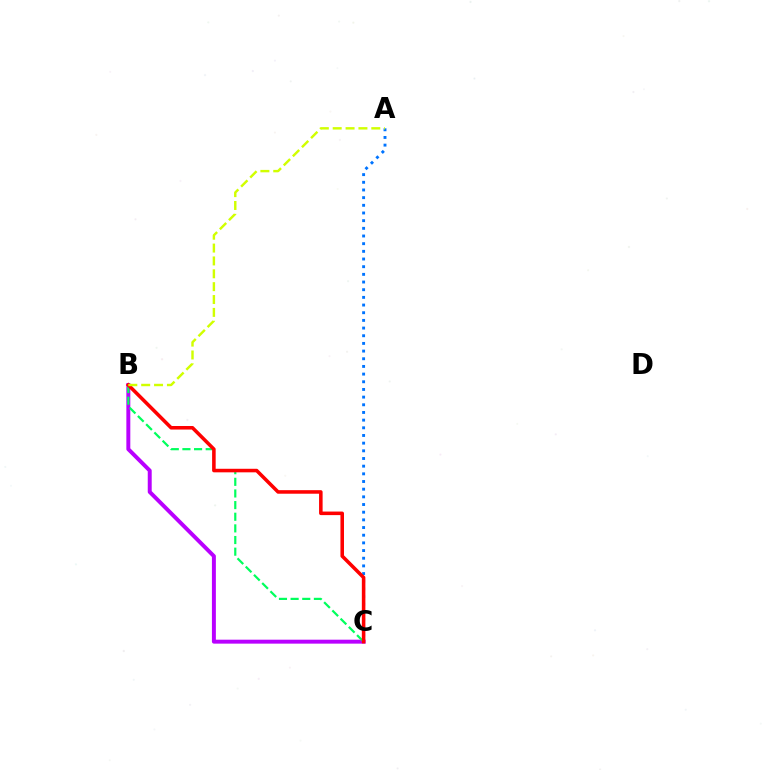{('A', 'C'): [{'color': '#0074ff', 'line_style': 'dotted', 'thickness': 2.08}], ('B', 'C'): [{'color': '#b900ff', 'line_style': 'solid', 'thickness': 2.84}, {'color': '#00ff5c', 'line_style': 'dashed', 'thickness': 1.58}, {'color': '#ff0000', 'line_style': 'solid', 'thickness': 2.56}], ('A', 'B'): [{'color': '#d1ff00', 'line_style': 'dashed', 'thickness': 1.75}]}